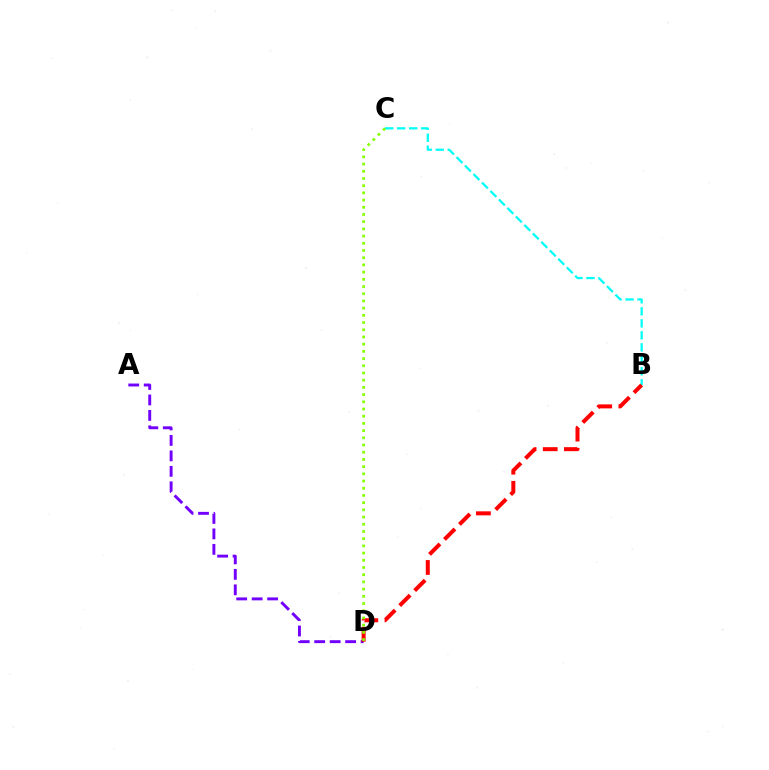{('B', 'C'): [{'color': '#00fff6', 'line_style': 'dashed', 'thickness': 1.63}], ('A', 'D'): [{'color': '#7200ff', 'line_style': 'dashed', 'thickness': 2.1}], ('B', 'D'): [{'color': '#ff0000', 'line_style': 'dashed', 'thickness': 2.88}], ('C', 'D'): [{'color': '#84ff00', 'line_style': 'dotted', 'thickness': 1.96}]}